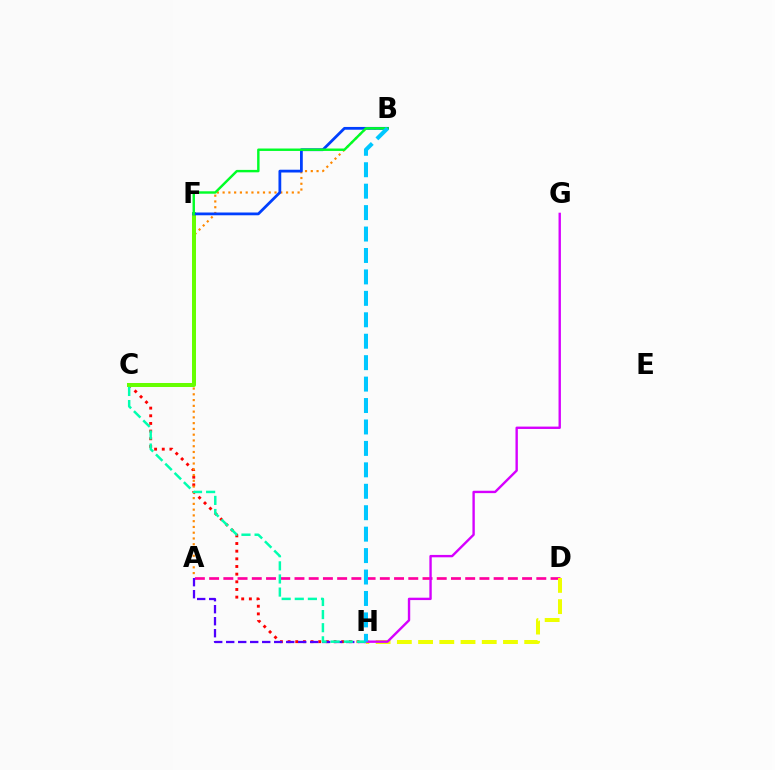{('A', 'D'): [{'color': '#ff00a0', 'line_style': 'dashed', 'thickness': 1.93}], ('C', 'H'): [{'color': '#ff0000', 'line_style': 'dotted', 'thickness': 2.08}, {'color': '#00ffaf', 'line_style': 'dashed', 'thickness': 1.78}], ('A', 'H'): [{'color': '#4f00ff', 'line_style': 'dashed', 'thickness': 1.63}], ('A', 'B'): [{'color': '#ff8800', 'line_style': 'dotted', 'thickness': 1.57}], ('D', 'H'): [{'color': '#eeff00', 'line_style': 'dashed', 'thickness': 2.88}], ('G', 'H'): [{'color': '#d600ff', 'line_style': 'solid', 'thickness': 1.71}], ('C', 'F'): [{'color': '#66ff00', 'line_style': 'solid', 'thickness': 2.89}], ('B', 'F'): [{'color': '#003fff', 'line_style': 'solid', 'thickness': 2.0}, {'color': '#00ff27', 'line_style': 'solid', 'thickness': 1.75}], ('B', 'H'): [{'color': '#00c7ff', 'line_style': 'dashed', 'thickness': 2.91}]}